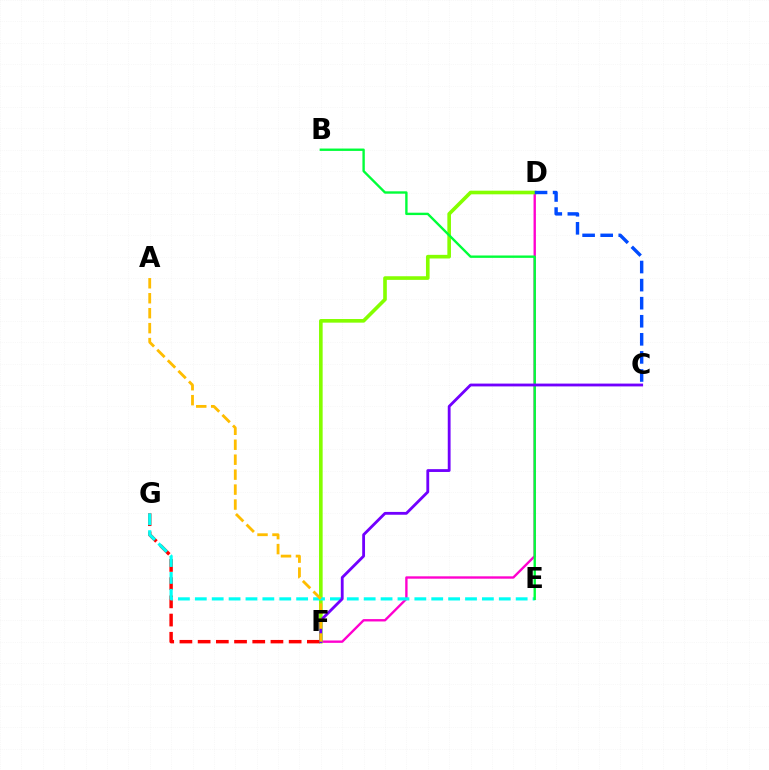{('D', 'F'): [{'color': '#ff00cf', 'line_style': 'solid', 'thickness': 1.7}, {'color': '#84ff00', 'line_style': 'solid', 'thickness': 2.61}], ('F', 'G'): [{'color': '#ff0000', 'line_style': 'dashed', 'thickness': 2.47}], ('C', 'D'): [{'color': '#004bff', 'line_style': 'dashed', 'thickness': 2.46}], ('E', 'G'): [{'color': '#00fff6', 'line_style': 'dashed', 'thickness': 2.29}], ('B', 'E'): [{'color': '#00ff39', 'line_style': 'solid', 'thickness': 1.71}], ('C', 'F'): [{'color': '#7200ff', 'line_style': 'solid', 'thickness': 2.03}], ('A', 'F'): [{'color': '#ffbd00', 'line_style': 'dashed', 'thickness': 2.03}]}